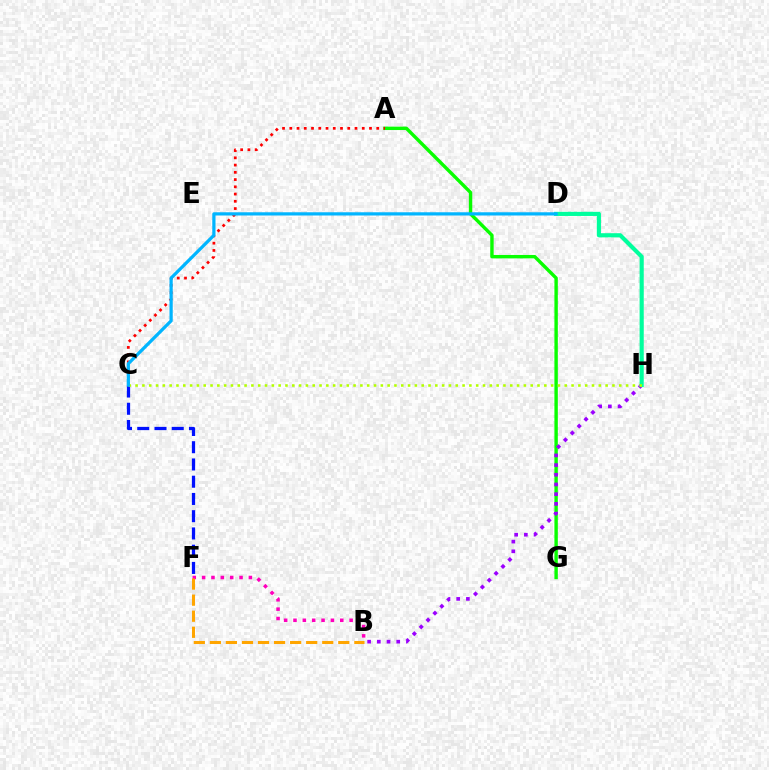{('C', 'F'): [{'color': '#0010ff', 'line_style': 'dashed', 'thickness': 2.34}], ('A', 'G'): [{'color': '#08ff00', 'line_style': 'solid', 'thickness': 2.45}], ('B', 'F'): [{'color': '#ff00bd', 'line_style': 'dotted', 'thickness': 2.54}, {'color': '#ffa500', 'line_style': 'dashed', 'thickness': 2.18}], ('B', 'H'): [{'color': '#9b00ff', 'line_style': 'dotted', 'thickness': 2.64}], ('A', 'C'): [{'color': '#ff0000', 'line_style': 'dotted', 'thickness': 1.97}], ('D', 'H'): [{'color': '#00ff9d', 'line_style': 'solid', 'thickness': 2.99}], ('C', 'H'): [{'color': '#b3ff00', 'line_style': 'dotted', 'thickness': 1.85}], ('C', 'D'): [{'color': '#00b5ff', 'line_style': 'solid', 'thickness': 2.32}]}